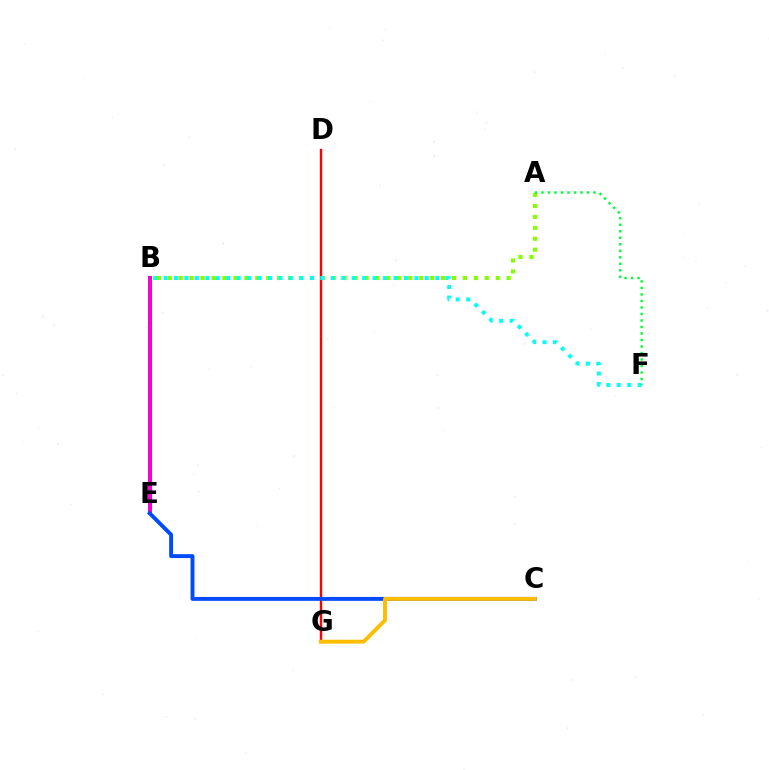{('B', 'E'): [{'color': '#7200ff', 'line_style': 'solid', 'thickness': 2.75}, {'color': '#ff00cf', 'line_style': 'solid', 'thickness': 2.62}], ('D', 'G'): [{'color': '#ff0000', 'line_style': 'solid', 'thickness': 1.72}], ('A', 'B'): [{'color': '#84ff00', 'line_style': 'dotted', 'thickness': 2.97}], ('C', 'E'): [{'color': '#004bff', 'line_style': 'solid', 'thickness': 2.82}], ('C', 'G'): [{'color': '#ffbd00', 'line_style': 'solid', 'thickness': 2.81}], ('B', 'F'): [{'color': '#00fff6', 'line_style': 'dotted', 'thickness': 2.84}], ('A', 'F'): [{'color': '#00ff39', 'line_style': 'dotted', 'thickness': 1.77}]}